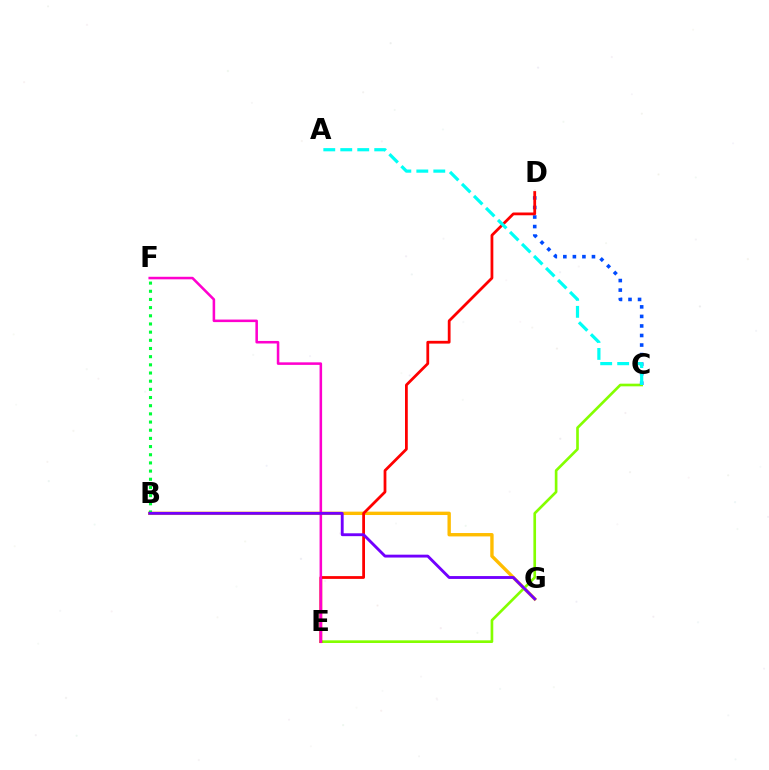{('B', 'G'): [{'color': '#ffbd00', 'line_style': 'solid', 'thickness': 2.43}, {'color': '#7200ff', 'line_style': 'solid', 'thickness': 2.07}], ('C', 'E'): [{'color': '#84ff00', 'line_style': 'solid', 'thickness': 1.91}], ('C', 'D'): [{'color': '#004bff', 'line_style': 'dotted', 'thickness': 2.59}], ('D', 'E'): [{'color': '#ff0000', 'line_style': 'solid', 'thickness': 2.0}], ('A', 'C'): [{'color': '#00fff6', 'line_style': 'dashed', 'thickness': 2.31}], ('E', 'F'): [{'color': '#ff00cf', 'line_style': 'solid', 'thickness': 1.83}], ('B', 'F'): [{'color': '#00ff39', 'line_style': 'dotted', 'thickness': 2.22}]}